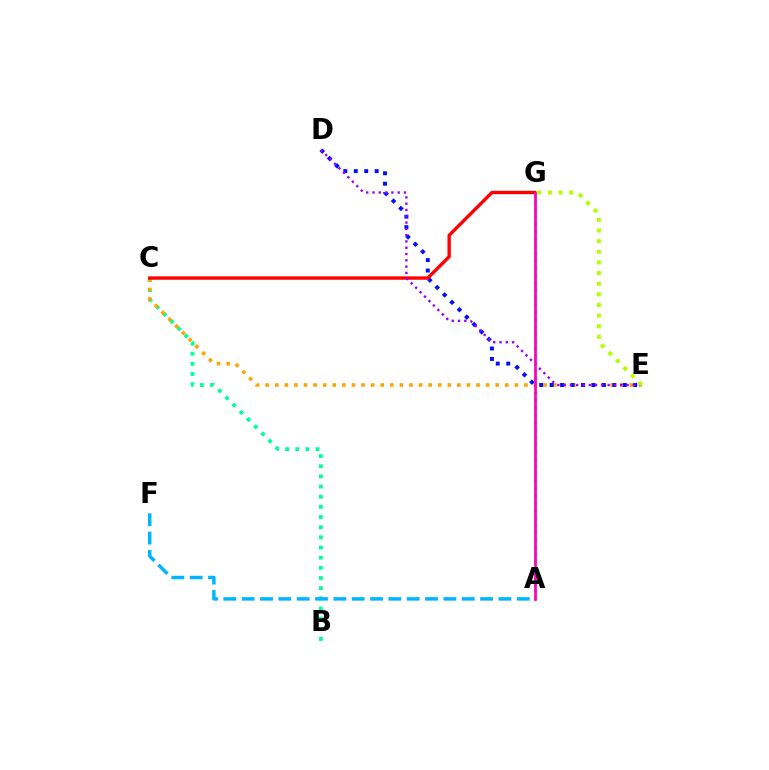{('B', 'C'): [{'color': '#00ff9d', 'line_style': 'dotted', 'thickness': 2.76}], ('A', 'F'): [{'color': '#00b5ff', 'line_style': 'dashed', 'thickness': 2.49}], ('C', 'E'): [{'color': '#ffa500', 'line_style': 'dotted', 'thickness': 2.6}], ('D', 'E'): [{'color': '#0010ff', 'line_style': 'dotted', 'thickness': 2.84}, {'color': '#9b00ff', 'line_style': 'dotted', 'thickness': 1.71}], ('C', 'G'): [{'color': '#ff0000', 'line_style': 'solid', 'thickness': 2.43}], ('E', 'G'): [{'color': '#b3ff00', 'line_style': 'dotted', 'thickness': 2.89}], ('A', 'G'): [{'color': '#08ff00', 'line_style': 'dotted', 'thickness': 2.0}, {'color': '#ff00bd', 'line_style': 'solid', 'thickness': 1.96}]}